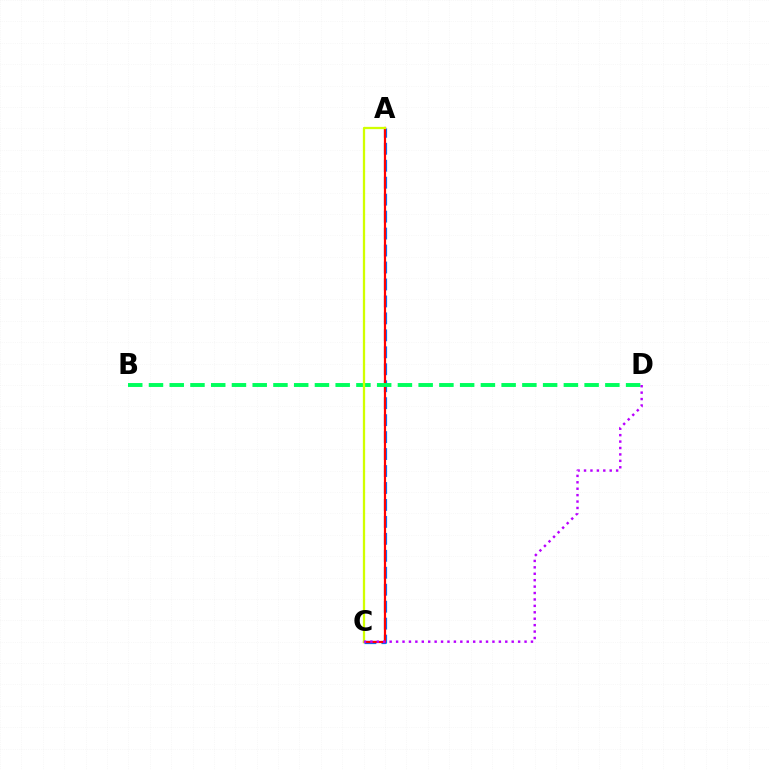{('A', 'C'): [{'color': '#0074ff', 'line_style': 'dashed', 'thickness': 2.3}, {'color': '#ff0000', 'line_style': 'solid', 'thickness': 1.59}, {'color': '#d1ff00', 'line_style': 'solid', 'thickness': 1.64}], ('B', 'D'): [{'color': '#00ff5c', 'line_style': 'dashed', 'thickness': 2.82}], ('C', 'D'): [{'color': '#b900ff', 'line_style': 'dotted', 'thickness': 1.75}]}